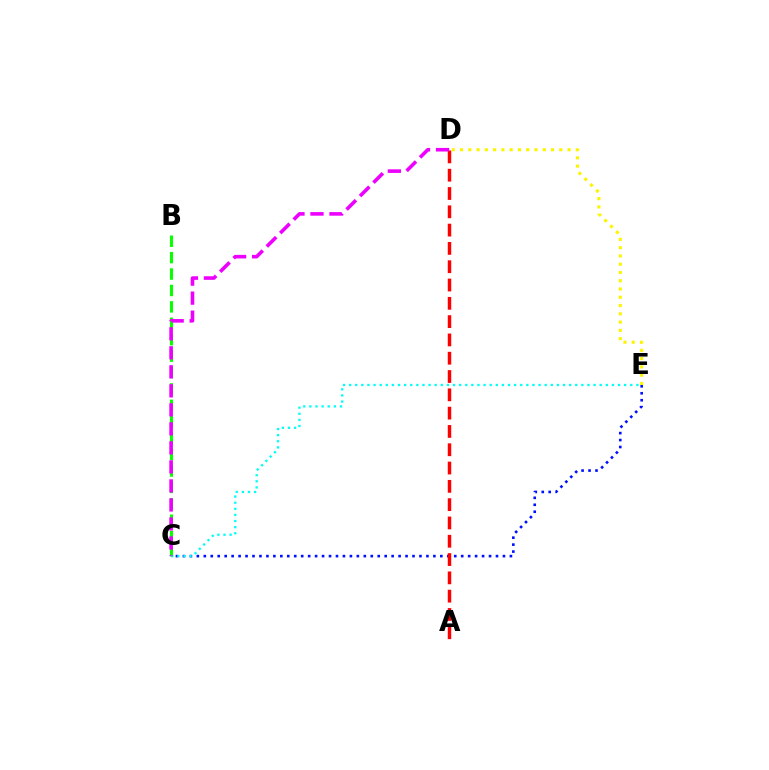{('B', 'C'): [{'color': '#08ff00', 'line_style': 'dashed', 'thickness': 2.23}], ('C', 'E'): [{'color': '#0010ff', 'line_style': 'dotted', 'thickness': 1.89}, {'color': '#00fff6', 'line_style': 'dotted', 'thickness': 1.66}], ('A', 'D'): [{'color': '#ff0000', 'line_style': 'dashed', 'thickness': 2.49}], ('D', 'E'): [{'color': '#fcf500', 'line_style': 'dotted', 'thickness': 2.25}], ('C', 'D'): [{'color': '#ee00ff', 'line_style': 'dashed', 'thickness': 2.58}]}